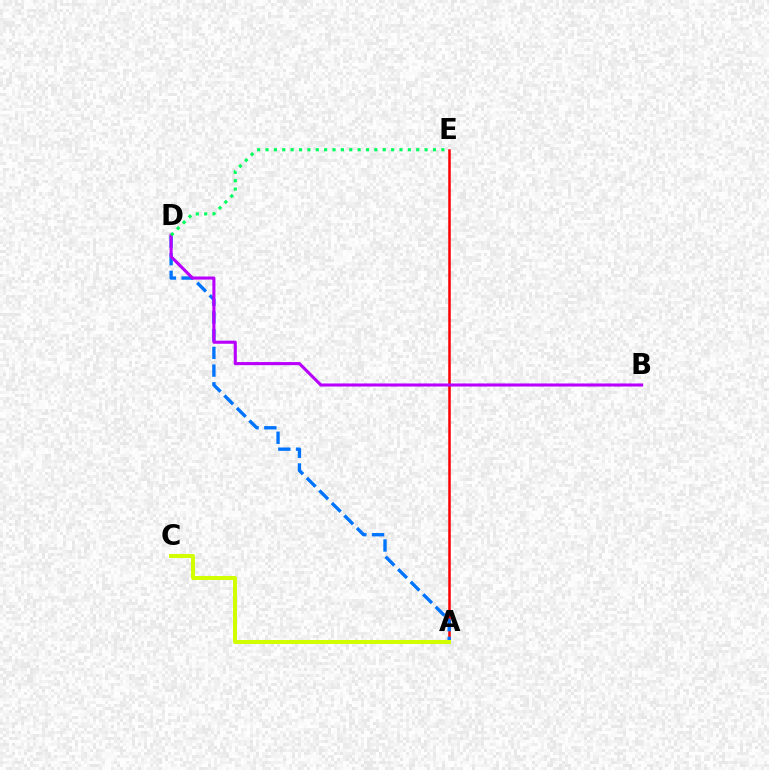{('A', 'E'): [{'color': '#ff0000', 'line_style': 'solid', 'thickness': 1.81}], ('A', 'D'): [{'color': '#0074ff', 'line_style': 'dashed', 'thickness': 2.41}], ('B', 'D'): [{'color': '#b900ff', 'line_style': 'solid', 'thickness': 2.22}], ('A', 'C'): [{'color': '#d1ff00', 'line_style': 'solid', 'thickness': 2.88}], ('D', 'E'): [{'color': '#00ff5c', 'line_style': 'dotted', 'thickness': 2.27}]}